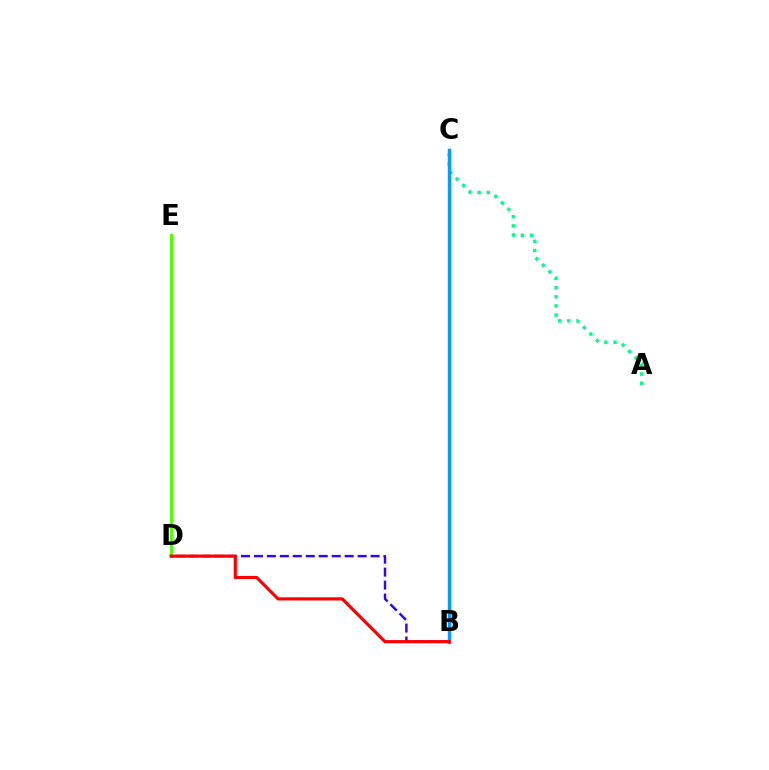{('D', 'E'): [{'color': '#4fff00', 'line_style': 'solid', 'thickness': 2.11}], ('B', 'C'): [{'color': '#ff00ed', 'line_style': 'dashed', 'thickness': 1.85}, {'color': '#ffd500', 'line_style': 'dashed', 'thickness': 1.96}, {'color': '#009eff', 'line_style': 'solid', 'thickness': 2.49}], ('A', 'C'): [{'color': '#00ff86', 'line_style': 'dotted', 'thickness': 2.5}], ('B', 'D'): [{'color': '#3700ff', 'line_style': 'dashed', 'thickness': 1.76}, {'color': '#ff0000', 'line_style': 'solid', 'thickness': 2.29}]}